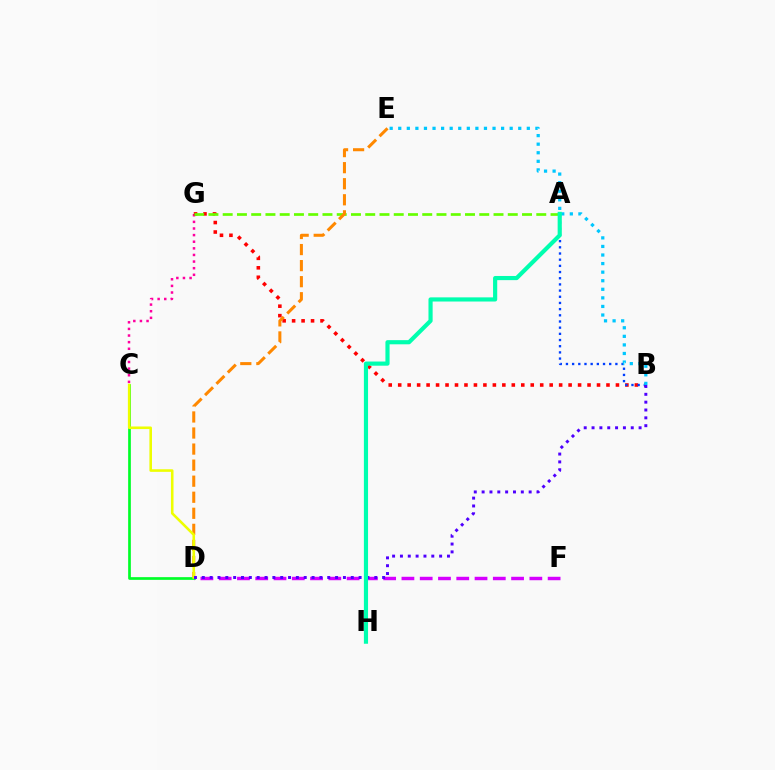{('D', 'F'): [{'color': '#d600ff', 'line_style': 'dashed', 'thickness': 2.48}], ('C', 'G'): [{'color': '#ff00a0', 'line_style': 'dotted', 'thickness': 1.8}], ('B', 'G'): [{'color': '#ff0000', 'line_style': 'dotted', 'thickness': 2.57}], ('A', 'G'): [{'color': '#66ff00', 'line_style': 'dashed', 'thickness': 1.94}], ('A', 'B'): [{'color': '#003fff', 'line_style': 'dotted', 'thickness': 1.68}], ('B', 'E'): [{'color': '#00c7ff', 'line_style': 'dotted', 'thickness': 2.33}], ('C', 'D'): [{'color': '#00ff27', 'line_style': 'solid', 'thickness': 1.94}, {'color': '#eeff00', 'line_style': 'solid', 'thickness': 1.86}], ('D', 'E'): [{'color': '#ff8800', 'line_style': 'dashed', 'thickness': 2.18}], ('B', 'D'): [{'color': '#4f00ff', 'line_style': 'dotted', 'thickness': 2.13}], ('A', 'H'): [{'color': '#00ffaf', 'line_style': 'solid', 'thickness': 2.99}]}